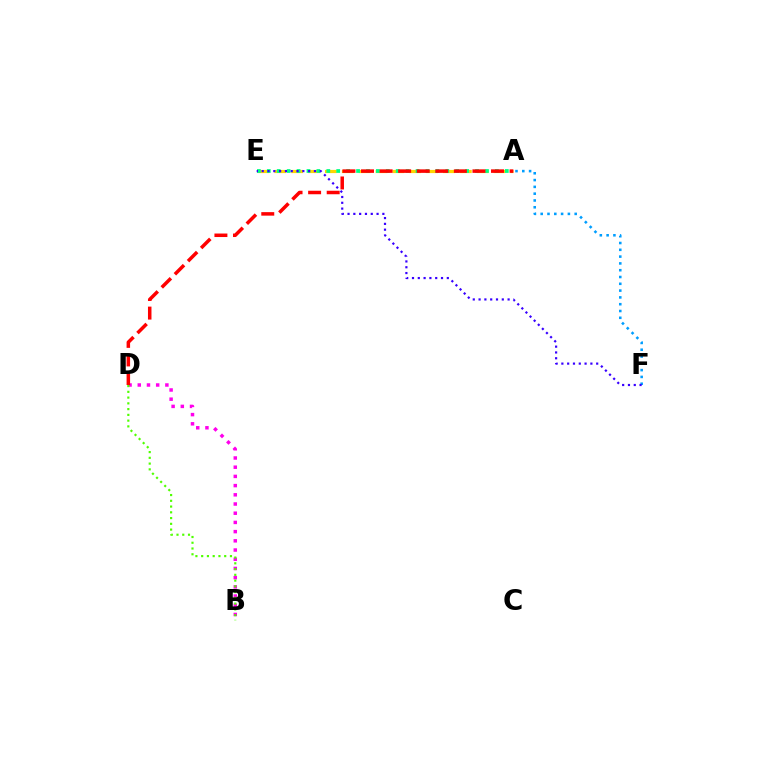{('A', 'F'): [{'color': '#009eff', 'line_style': 'dotted', 'thickness': 1.85}], ('B', 'D'): [{'color': '#ff00ed', 'line_style': 'dotted', 'thickness': 2.5}, {'color': '#4fff00', 'line_style': 'dotted', 'thickness': 1.56}], ('A', 'E'): [{'color': '#ffd500', 'line_style': 'dashed', 'thickness': 2.29}, {'color': '#00ff86', 'line_style': 'dotted', 'thickness': 2.69}], ('A', 'D'): [{'color': '#ff0000', 'line_style': 'dashed', 'thickness': 2.52}], ('E', 'F'): [{'color': '#3700ff', 'line_style': 'dotted', 'thickness': 1.58}]}